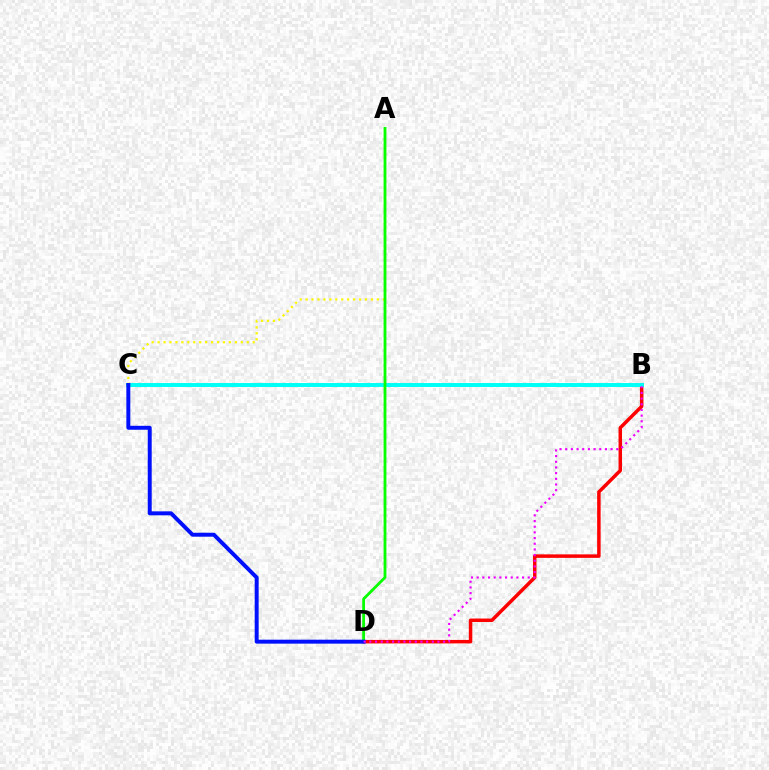{('B', 'D'): [{'color': '#ff0000', 'line_style': 'solid', 'thickness': 2.51}, {'color': '#ee00ff', 'line_style': 'dotted', 'thickness': 1.54}], ('B', 'C'): [{'color': '#00fff6', 'line_style': 'solid', 'thickness': 2.84}], ('A', 'C'): [{'color': '#fcf500', 'line_style': 'dotted', 'thickness': 1.61}], ('A', 'D'): [{'color': '#08ff00', 'line_style': 'solid', 'thickness': 2.02}], ('C', 'D'): [{'color': '#0010ff', 'line_style': 'solid', 'thickness': 2.85}]}